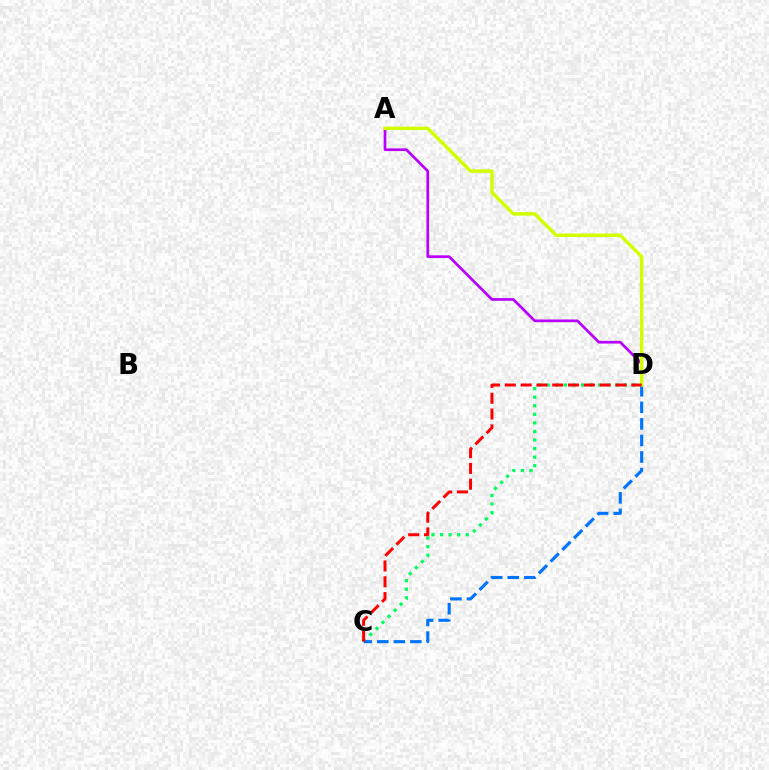{('A', 'D'): [{'color': '#b900ff', 'line_style': 'solid', 'thickness': 1.95}, {'color': '#d1ff00', 'line_style': 'solid', 'thickness': 2.49}], ('C', 'D'): [{'color': '#00ff5c', 'line_style': 'dotted', 'thickness': 2.33}, {'color': '#0074ff', 'line_style': 'dashed', 'thickness': 2.25}, {'color': '#ff0000', 'line_style': 'dashed', 'thickness': 2.15}]}